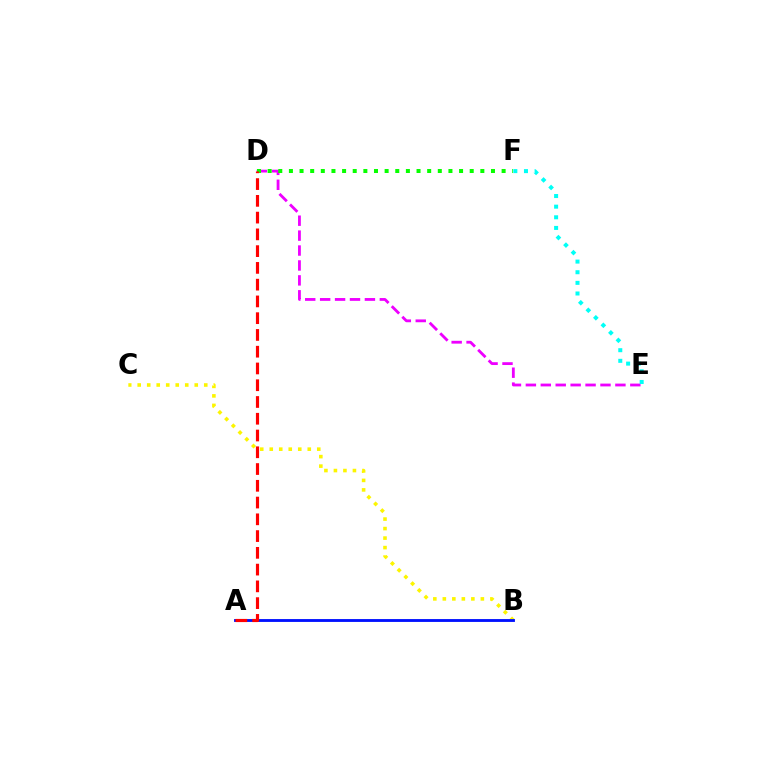{('D', 'E'): [{'color': '#ee00ff', 'line_style': 'dashed', 'thickness': 2.03}], ('B', 'C'): [{'color': '#fcf500', 'line_style': 'dotted', 'thickness': 2.58}], ('D', 'F'): [{'color': '#08ff00', 'line_style': 'dotted', 'thickness': 2.89}], ('A', 'B'): [{'color': '#0010ff', 'line_style': 'solid', 'thickness': 2.05}], ('E', 'F'): [{'color': '#00fff6', 'line_style': 'dotted', 'thickness': 2.89}], ('A', 'D'): [{'color': '#ff0000', 'line_style': 'dashed', 'thickness': 2.28}]}